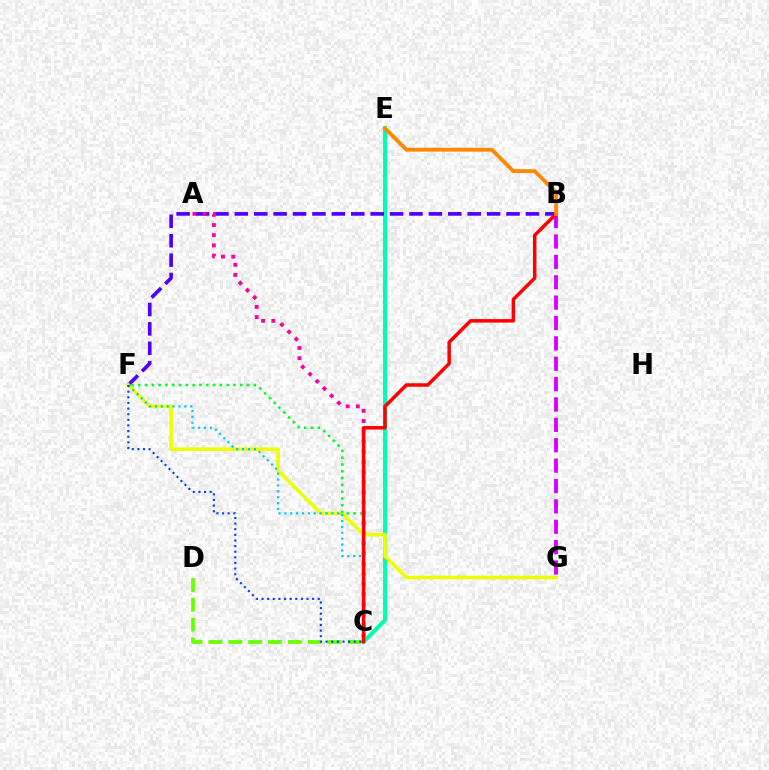{('C', 'E'): [{'color': '#00ffaf', 'line_style': 'solid', 'thickness': 2.91}], ('B', 'F'): [{'color': '#4f00ff', 'line_style': 'dashed', 'thickness': 2.64}], ('A', 'C'): [{'color': '#ff00a0', 'line_style': 'dotted', 'thickness': 2.77}], ('F', 'G'): [{'color': '#eeff00', 'line_style': 'solid', 'thickness': 2.6}], ('C', 'F'): [{'color': '#00ff27', 'line_style': 'dotted', 'thickness': 1.85}, {'color': '#00c7ff', 'line_style': 'dotted', 'thickness': 1.59}, {'color': '#003fff', 'line_style': 'dotted', 'thickness': 1.53}], ('B', 'G'): [{'color': '#d600ff', 'line_style': 'dashed', 'thickness': 2.77}], ('C', 'D'): [{'color': '#66ff00', 'line_style': 'dashed', 'thickness': 2.7}], ('B', 'C'): [{'color': '#ff0000', 'line_style': 'solid', 'thickness': 2.51}], ('B', 'E'): [{'color': '#ff8800', 'line_style': 'solid', 'thickness': 2.75}]}